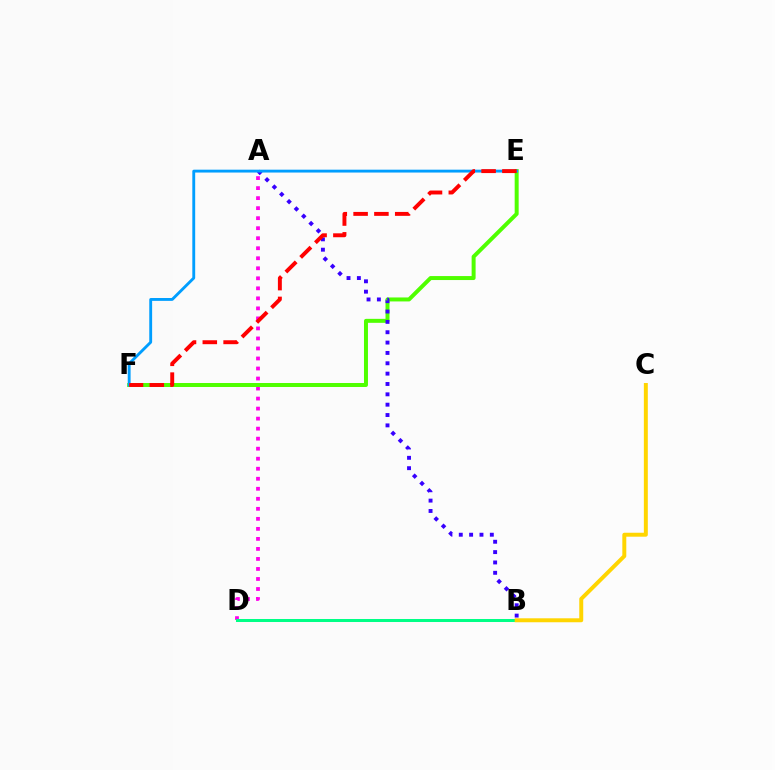{('A', 'D'): [{'color': '#ff00ed', 'line_style': 'dotted', 'thickness': 2.72}], ('E', 'F'): [{'color': '#4fff00', 'line_style': 'solid', 'thickness': 2.86}, {'color': '#009eff', 'line_style': 'solid', 'thickness': 2.06}, {'color': '#ff0000', 'line_style': 'dashed', 'thickness': 2.83}], ('A', 'B'): [{'color': '#3700ff', 'line_style': 'dotted', 'thickness': 2.81}], ('B', 'D'): [{'color': '#00ff86', 'line_style': 'solid', 'thickness': 2.16}], ('B', 'C'): [{'color': '#ffd500', 'line_style': 'solid', 'thickness': 2.85}]}